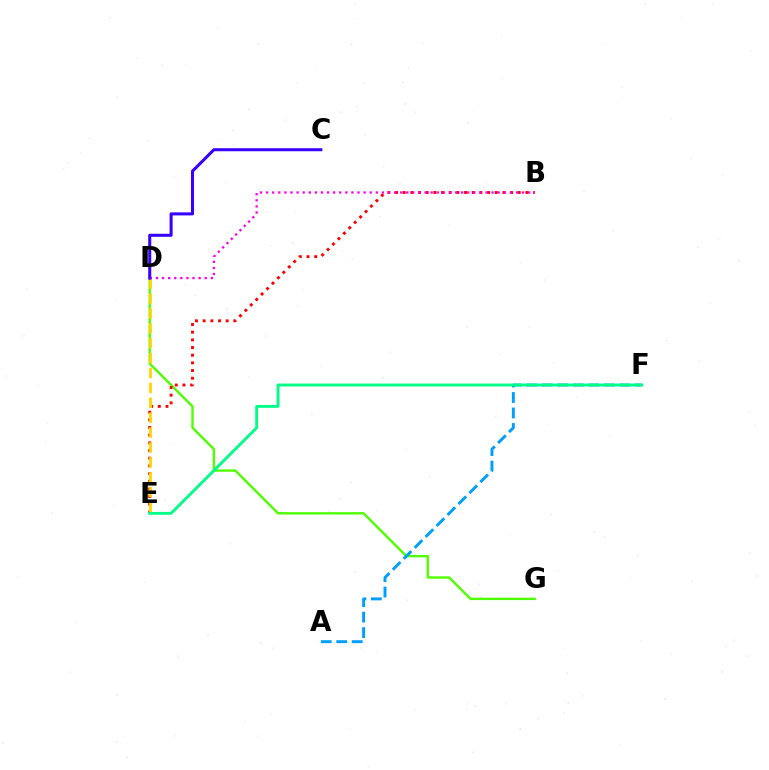{('D', 'G'): [{'color': '#4fff00', 'line_style': 'solid', 'thickness': 1.72}], ('B', 'E'): [{'color': '#ff0000', 'line_style': 'dotted', 'thickness': 2.08}], ('D', 'E'): [{'color': '#ffd500', 'line_style': 'dashed', 'thickness': 2.02}], ('A', 'F'): [{'color': '#009eff', 'line_style': 'dashed', 'thickness': 2.1}], ('B', 'D'): [{'color': '#ff00ed', 'line_style': 'dotted', 'thickness': 1.66}], ('E', 'F'): [{'color': '#00ff86', 'line_style': 'solid', 'thickness': 2.06}], ('C', 'D'): [{'color': '#3700ff', 'line_style': 'solid', 'thickness': 2.19}]}